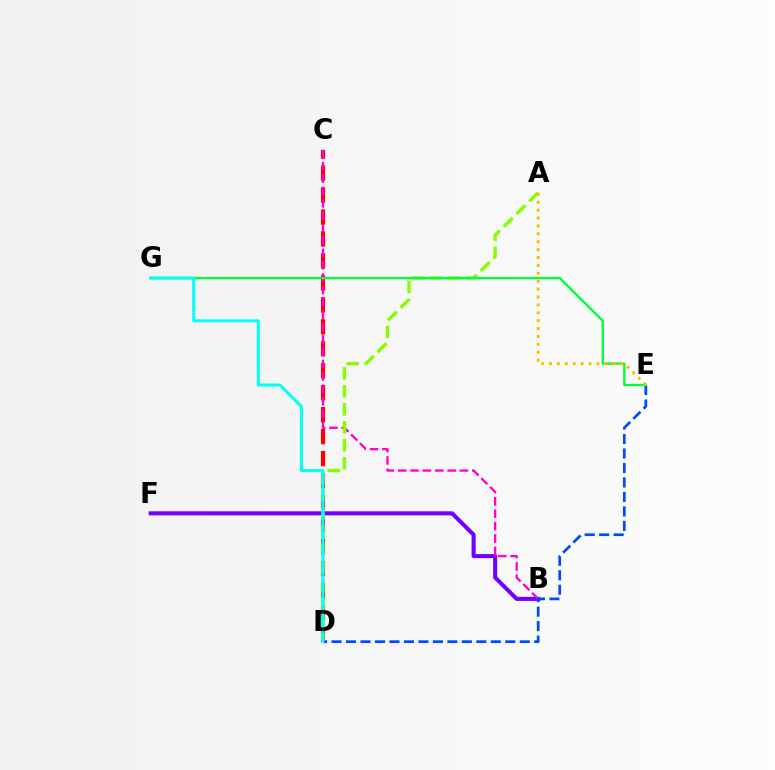{('B', 'F'): [{'color': '#7200ff', 'line_style': 'solid', 'thickness': 2.92}], ('C', 'D'): [{'color': '#ff0000', 'line_style': 'dashed', 'thickness': 2.98}], ('B', 'C'): [{'color': '#ff00cf', 'line_style': 'dashed', 'thickness': 1.68}], ('A', 'D'): [{'color': '#84ff00', 'line_style': 'dashed', 'thickness': 2.44}], ('D', 'E'): [{'color': '#004bff', 'line_style': 'dashed', 'thickness': 1.97}], ('E', 'G'): [{'color': '#00ff39', 'line_style': 'solid', 'thickness': 1.68}], ('D', 'G'): [{'color': '#00fff6', 'line_style': 'solid', 'thickness': 2.17}], ('A', 'E'): [{'color': '#ffbd00', 'line_style': 'dotted', 'thickness': 2.14}]}